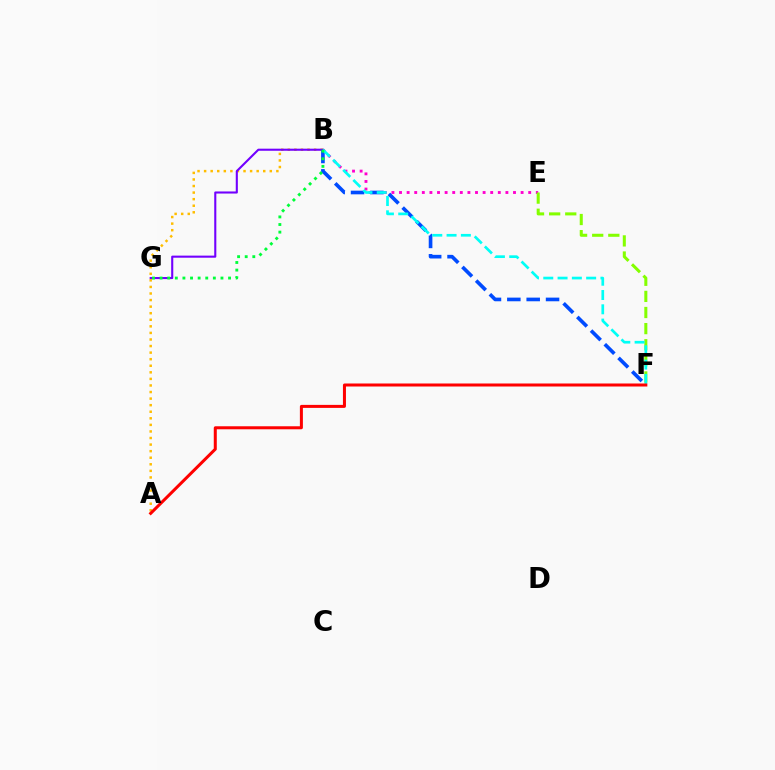{('A', 'B'): [{'color': '#ffbd00', 'line_style': 'dotted', 'thickness': 1.78}], ('B', 'G'): [{'color': '#7200ff', 'line_style': 'solid', 'thickness': 1.51}, {'color': '#00ff39', 'line_style': 'dotted', 'thickness': 2.07}], ('B', 'E'): [{'color': '#ff00cf', 'line_style': 'dotted', 'thickness': 2.06}], ('B', 'F'): [{'color': '#004bff', 'line_style': 'dashed', 'thickness': 2.63}, {'color': '#00fff6', 'line_style': 'dashed', 'thickness': 1.94}], ('E', 'F'): [{'color': '#84ff00', 'line_style': 'dashed', 'thickness': 2.19}], ('A', 'F'): [{'color': '#ff0000', 'line_style': 'solid', 'thickness': 2.17}]}